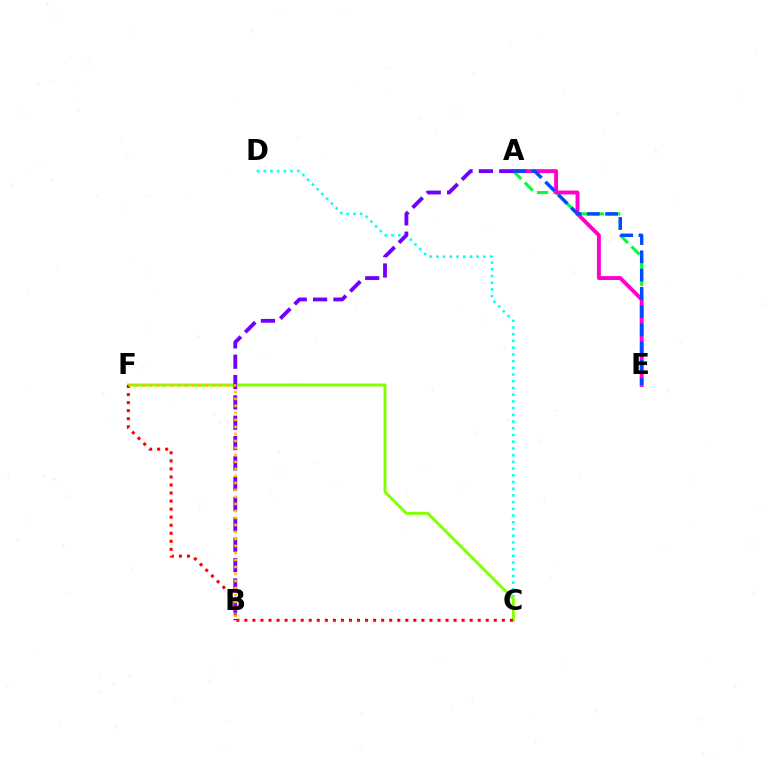{('A', 'E'): [{'color': '#00ff39', 'line_style': 'dashed', 'thickness': 2.2}, {'color': '#ff00cf', 'line_style': 'solid', 'thickness': 2.81}, {'color': '#004bff', 'line_style': 'dashed', 'thickness': 2.48}], ('C', 'D'): [{'color': '#00fff6', 'line_style': 'dotted', 'thickness': 1.82}], ('C', 'F'): [{'color': '#84ff00', 'line_style': 'solid', 'thickness': 2.11}, {'color': '#ff0000', 'line_style': 'dotted', 'thickness': 2.19}], ('A', 'B'): [{'color': '#7200ff', 'line_style': 'dashed', 'thickness': 2.76}], ('B', 'F'): [{'color': '#ffbd00', 'line_style': 'dotted', 'thickness': 1.9}]}